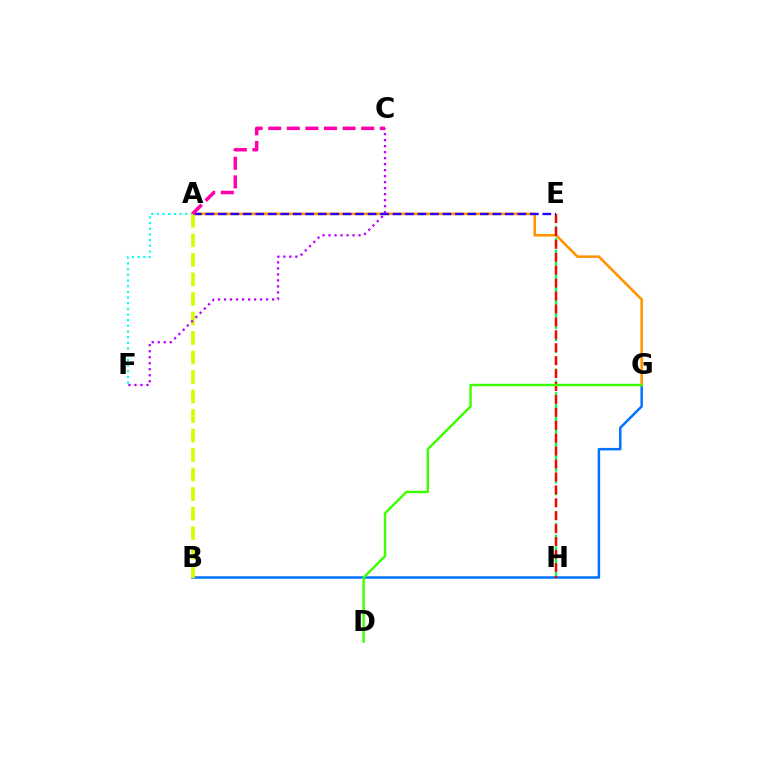{('B', 'G'): [{'color': '#0074ff', 'line_style': 'solid', 'thickness': 1.8}], ('A', 'F'): [{'color': '#00fff6', 'line_style': 'dotted', 'thickness': 1.54}], ('E', 'H'): [{'color': '#00ff5c', 'line_style': 'dashed', 'thickness': 1.61}, {'color': '#ff0000', 'line_style': 'dashed', 'thickness': 1.76}], ('A', 'G'): [{'color': '#ff9400', 'line_style': 'solid', 'thickness': 1.86}], ('A', 'E'): [{'color': '#2500ff', 'line_style': 'dashed', 'thickness': 1.7}], ('A', 'B'): [{'color': '#d1ff00', 'line_style': 'dashed', 'thickness': 2.65}], ('A', 'C'): [{'color': '#ff00ac', 'line_style': 'dashed', 'thickness': 2.53}], ('D', 'G'): [{'color': '#3dff00', 'line_style': 'solid', 'thickness': 1.73}], ('C', 'F'): [{'color': '#b900ff', 'line_style': 'dotted', 'thickness': 1.63}]}